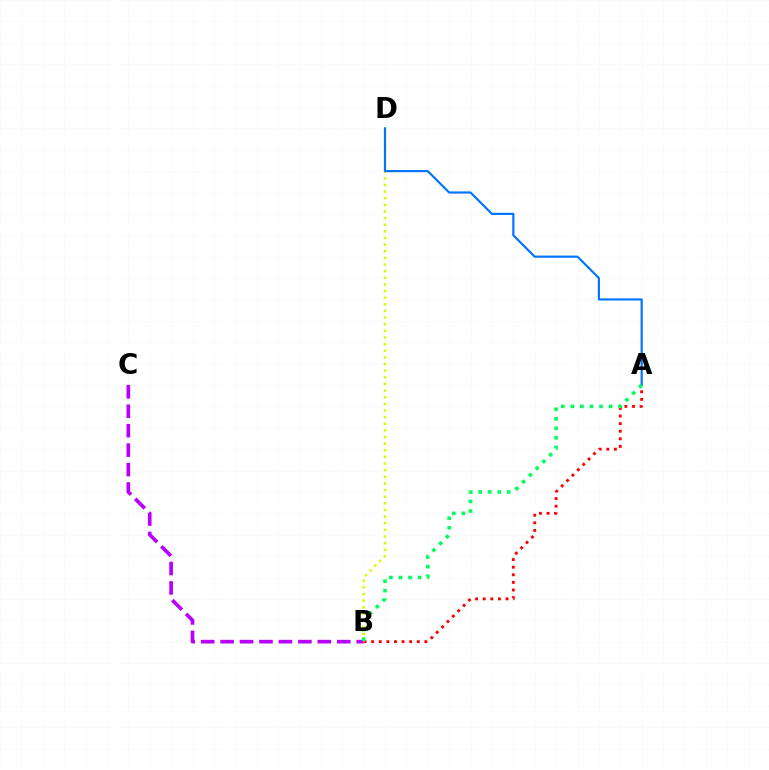{('A', 'B'): [{'color': '#ff0000', 'line_style': 'dotted', 'thickness': 2.07}, {'color': '#00ff5c', 'line_style': 'dotted', 'thickness': 2.59}], ('B', 'D'): [{'color': '#d1ff00', 'line_style': 'dotted', 'thickness': 1.8}], ('B', 'C'): [{'color': '#b900ff', 'line_style': 'dashed', 'thickness': 2.64}], ('A', 'D'): [{'color': '#0074ff', 'line_style': 'solid', 'thickness': 1.56}]}